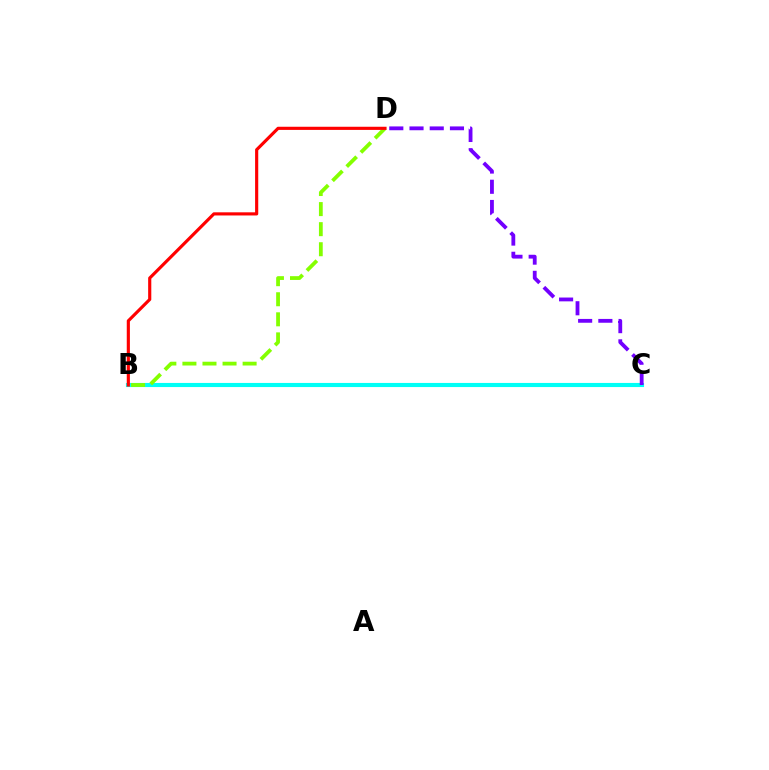{('B', 'C'): [{'color': '#00fff6', 'line_style': 'solid', 'thickness': 2.97}], ('C', 'D'): [{'color': '#7200ff', 'line_style': 'dashed', 'thickness': 2.75}], ('B', 'D'): [{'color': '#84ff00', 'line_style': 'dashed', 'thickness': 2.73}, {'color': '#ff0000', 'line_style': 'solid', 'thickness': 2.27}]}